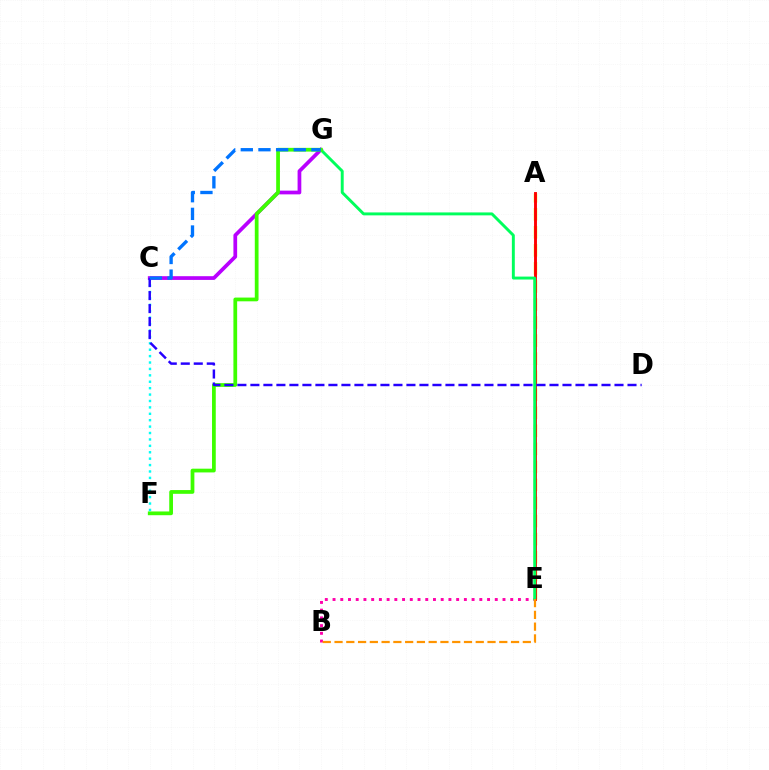{('A', 'E'): [{'color': '#d1ff00', 'line_style': 'dashed', 'thickness': 2.45}, {'color': '#ff0000', 'line_style': 'solid', 'thickness': 2.08}], ('C', 'F'): [{'color': '#00fff6', 'line_style': 'dotted', 'thickness': 1.74}], ('B', 'E'): [{'color': '#ff00ac', 'line_style': 'dotted', 'thickness': 2.1}, {'color': '#ff9400', 'line_style': 'dashed', 'thickness': 1.6}], ('C', 'G'): [{'color': '#b900ff', 'line_style': 'solid', 'thickness': 2.68}, {'color': '#0074ff', 'line_style': 'dashed', 'thickness': 2.4}], ('E', 'G'): [{'color': '#00ff5c', 'line_style': 'solid', 'thickness': 2.11}], ('F', 'G'): [{'color': '#3dff00', 'line_style': 'solid', 'thickness': 2.7}], ('C', 'D'): [{'color': '#2500ff', 'line_style': 'dashed', 'thickness': 1.77}]}